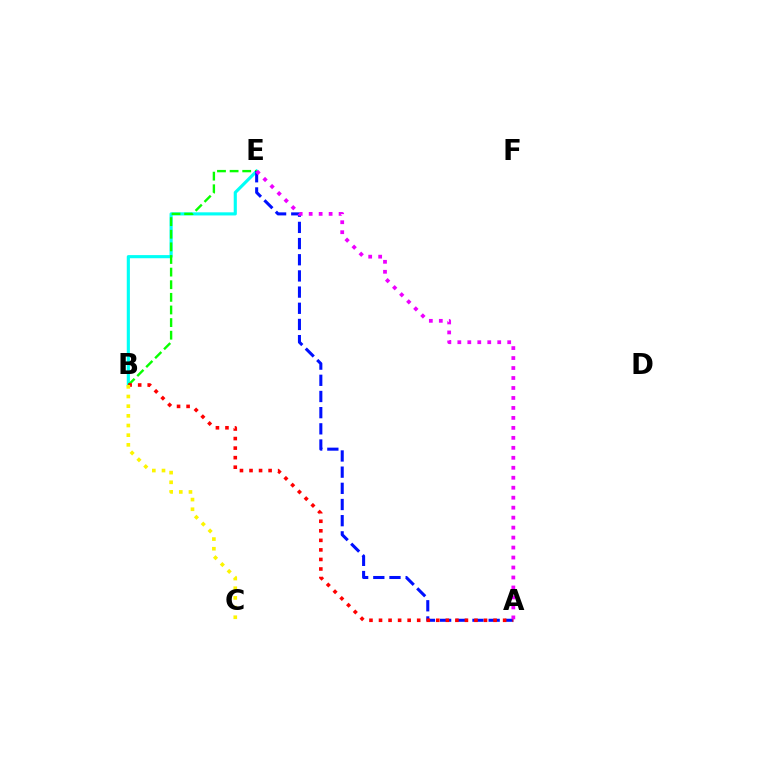{('B', 'E'): [{'color': '#00fff6', 'line_style': 'solid', 'thickness': 2.26}, {'color': '#08ff00', 'line_style': 'dashed', 'thickness': 1.71}], ('A', 'E'): [{'color': '#0010ff', 'line_style': 'dashed', 'thickness': 2.2}, {'color': '#ee00ff', 'line_style': 'dotted', 'thickness': 2.71}], ('A', 'B'): [{'color': '#ff0000', 'line_style': 'dotted', 'thickness': 2.59}], ('B', 'C'): [{'color': '#fcf500', 'line_style': 'dotted', 'thickness': 2.63}]}